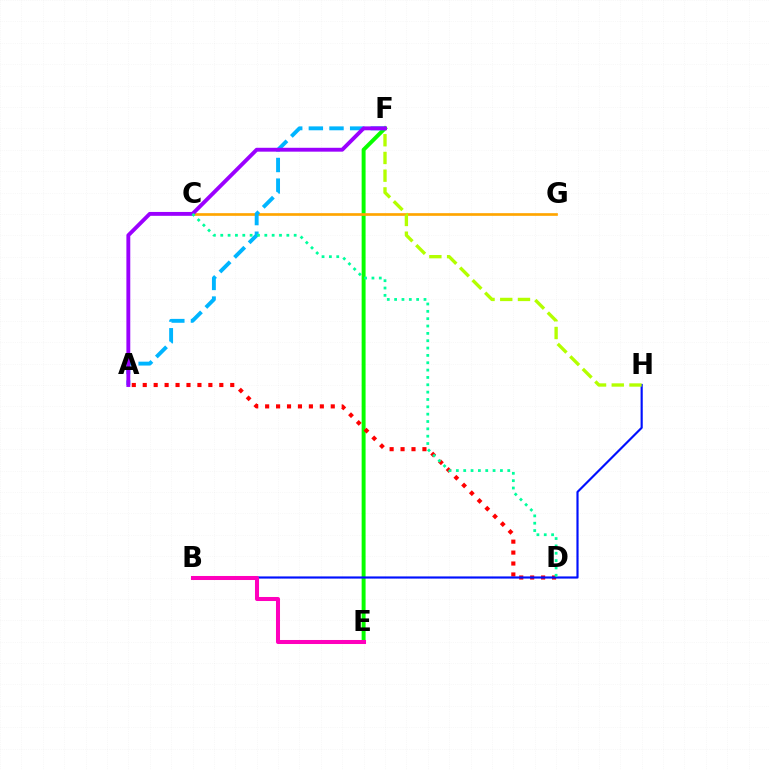{('E', 'F'): [{'color': '#08ff00', 'line_style': 'solid', 'thickness': 2.84}], ('A', 'D'): [{'color': '#ff0000', 'line_style': 'dotted', 'thickness': 2.97}], ('B', 'H'): [{'color': '#0010ff', 'line_style': 'solid', 'thickness': 1.55}], ('C', 'G'): [{'color': '#ffa500', 'line_style': 'solid', 'thickness': 1.93}], ('A', 'F'): [{'color': '#00b5ff', 'line_style': 'dashed', 'thickness': 2.8}, {'color': '#9b00ff', 'line_style': 'solid', 'thickness': 2.79}], ('F', 'H'): [{'color': '#b3ff00', 'line_style': 'dashed', 'thickness': 2.41}], ('B', 'E'): [{'color': '#ff00bd', 'line_style': 'solid', 'thickness': 2.9}], ('C', 'D'): [{'color': '#00ff9d', 'line_style': 'dotted', 'thickness': 2.0}]}